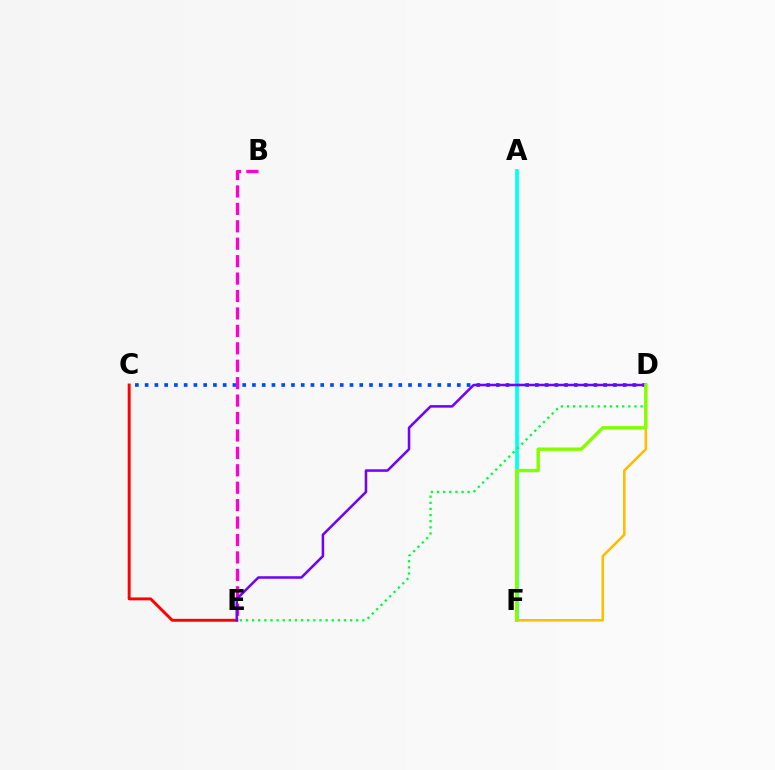{('C', 'D'): [{'color': '#004bff', 'line_style': 'dotted', 'thickness': 2.65}], ('B', 'E'): [{'color': '#ff00cf', 'line_style': 'dashed', 'thickness': 2.37}], ('A', 'F'): [{'color': '#00fff6', 'line_style': 'solid', 'thickness': 2.66}], ('D', 'F'): [{'color': '#ffbd00', 'line_style': 'solid', 'thickness': 1.84}, {'color': '#84ff00', 'line_style': 'solid', 'thickness': 2.44}], ('C', 'E'): [{'color': '#ff0000', 'line_style': 'solid', 'thickness': 2.1}], ('D', 'E'): [{'color': '#00ff39', 'line_style': 'dotted', 'thickness': 1.66}, {'color': '#7200ff', 'line_style': 'solid', 'thickness': 1.83}]}